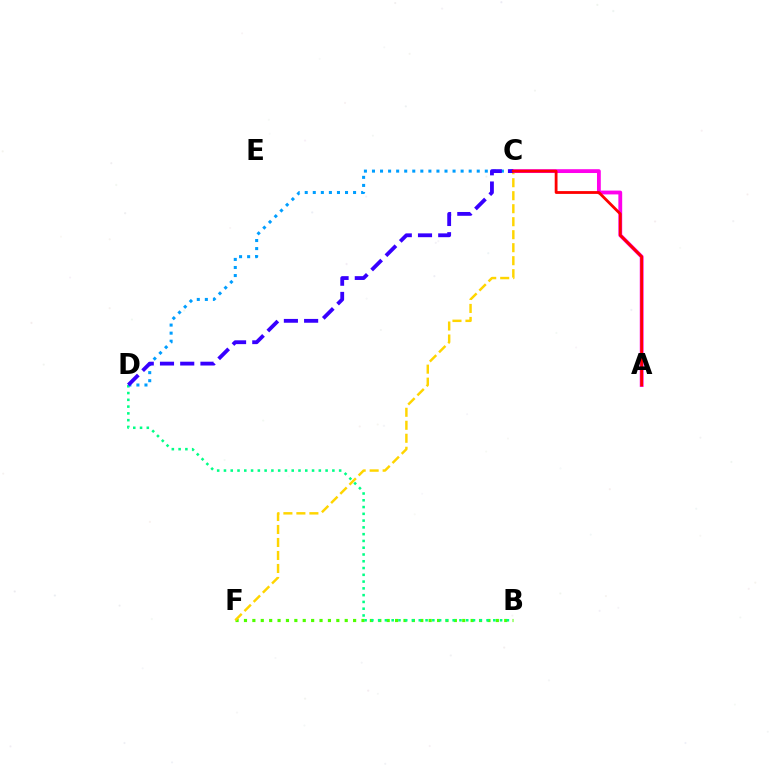{('B', 'F'): [{'color': '#4fff00', 'line_style': 'dotted', 'thickness': 2.28}], ('C', 'F'): [{'color': '#ffd500', 'line_style': 'dashed', 'thickness': 1.77}], ('B', 'D'): [{'color': '#00ff86', 'line_style': 'dotted', 'thickness': 1.84}], ('C', 'D'): [{'color': '#009eff', 'line_style': 'dotted', 'thickness': 2.19}, {'color': '#3700ff', 'line_style': 'dashed', 'thickness': 2.75}], ('A', 'C'): [{'color': '#ff00ed', 'line_style': 'solid', 'thickness': 2.74}, {'color': '#ff0000', 'line_style': 'solid', 'thickness': 2.02}]}